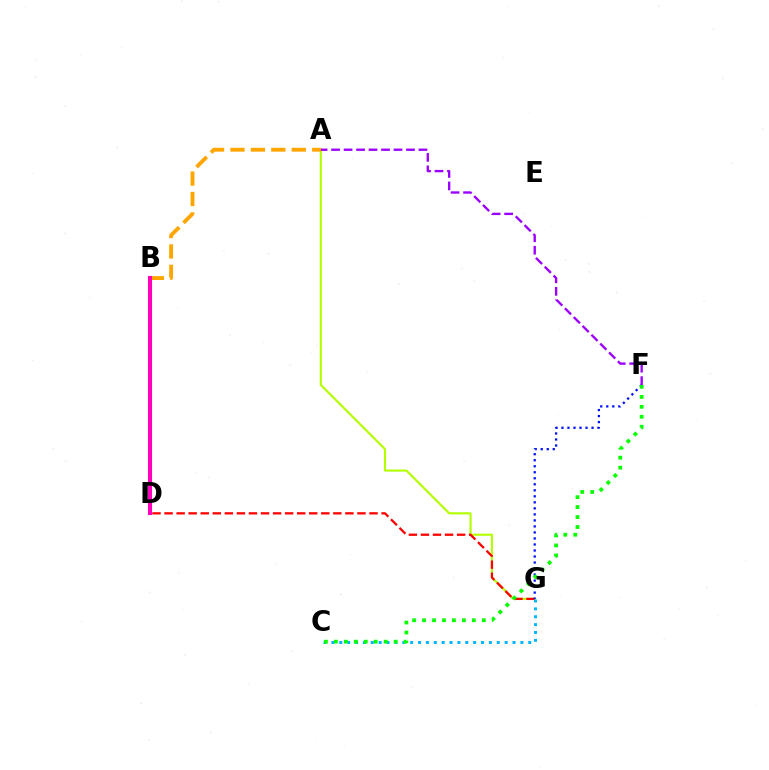{('A', 'G'): [{'color': '#b3ff00', 'line_style': 'solid', 'thickness': 1.52}], ('B', 'D'): [{'color': '#00ff9d', 'line_style': 'solid', 'thickness': 2.15}, {'color': '#ff00bd', 'line_style': 'solid', 'thickness': 2.95}], ('D', 'G'): [{'color': '#ff0000', 'line_style': 'dashed', 'thickness': 1.64}], ('A', 'B'): [{'color': '#ffa500', 'line_style': 'dashed', 'thickness': 2.78}], ('C', 'G'): [{'color': '#00b5ff', 'line_style': 'dotted', 'thickness': 2.14}], ('F', 'G'): [{'color': '#0010ff', 'line_style': 'dotted', 'thickness': 1.64}], ('C', 'F'): [{'color': '#08ff00', 'line_style': 'dotted', 'thickness': 2.71}], ('A', 'F'): [{'color': '#9b00ff', 'line_style': 'dashed', 'thickness': 1.7}]}